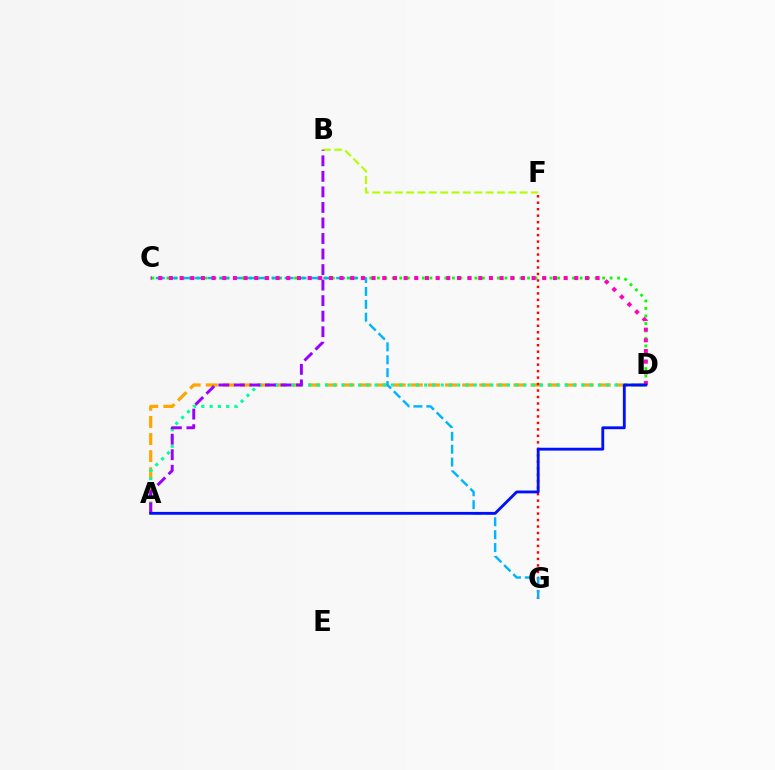{('C', 'D'): [{'color': '#08ff00', 'line_style': 'dotted', 'thickness': 2.04}, {'color': '#ff00bd', 'line_style': 'dotted', 'thickness': 2.9}], ('B', 'F'): [{'color': '#b3ff00', 'line_style': 'dashed', 'thickness': 1.54}], ('A', 'D'): [{'color': '#ffa500', 'line_style': 'dashed', 'thickness': 2.32}, {'color': '#00ff9d', 'line_style': 'dotted', 'thickness': 2.25}, {'color': '#0010ff', 'line_style': 'solid', 'thickness': 2.05}], ('F', 'G'): [{'color': '#ff0000', 'line_style': 'dotted', 'thickness': 1.76}], ('C', 'G'): [{'color': '#00b5ff', 'line_style': 'dashed', 'thickness': 1.75}], ('A', 'B'): [{'color': '#9b00ff', 'line_style': 'dashed', 'thickness': 2.11}]}